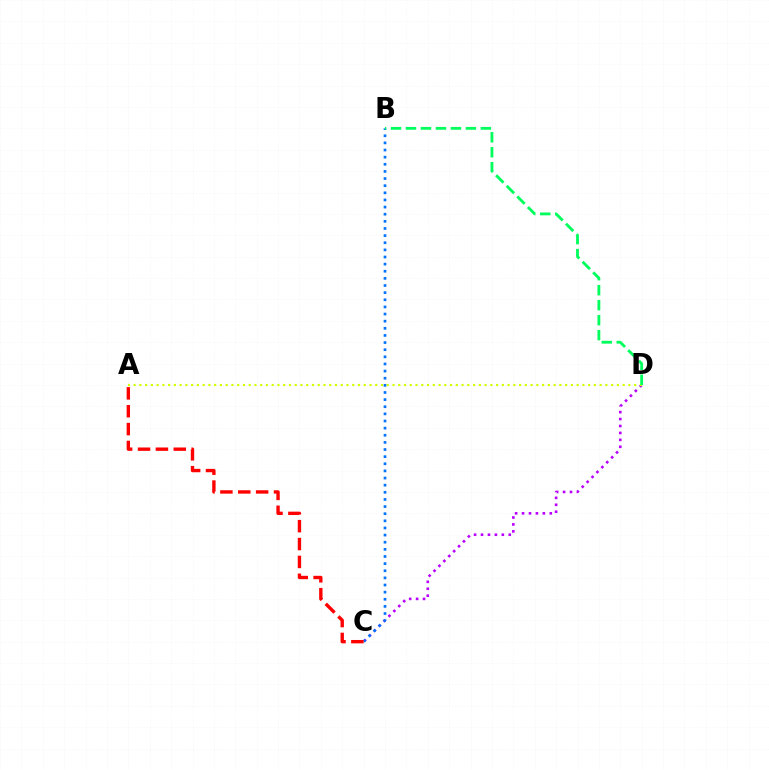{('C', 'D'): [{'color': '#b900ff', 'line_style': 'dotted', 'thickness': 1.88}], ('B', 'C'): [{'color': '#0074ff', 'line_style': 'dotted', 'thickness': 1.94}], ('A', 'C'): [{'color': '#ff0000', 'line_style': 'dashed', 'thickness': 2.43}], ('A', 'D'): [{'color': '#d1ff00', 'line_style': 'dotted', 'thickness': 1.56}], ('B', 'D'): [{'color': '#00ff5c', 'line_style': 'dashed', 'thickness': 2.04}]}